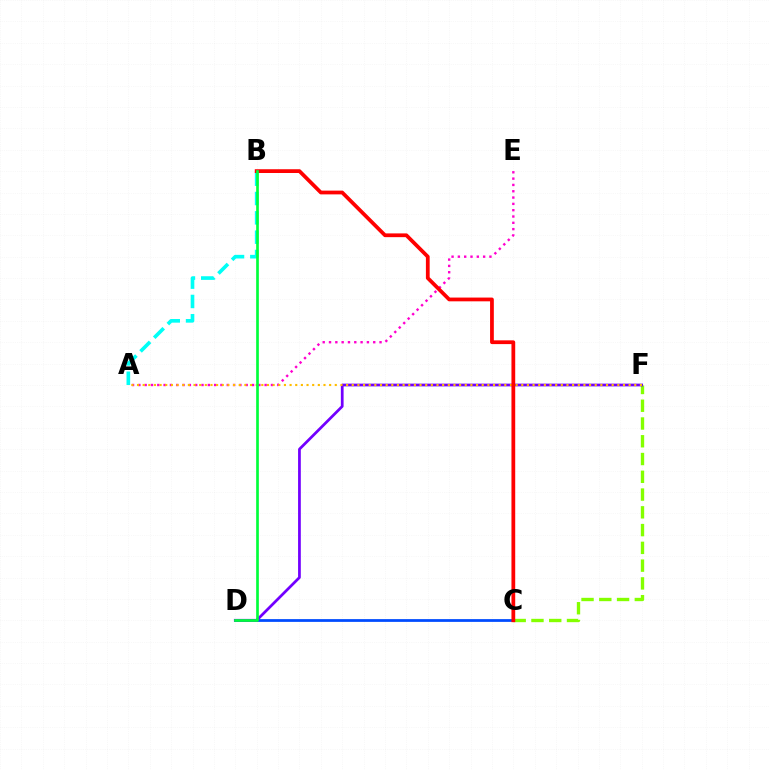{('C', 'D'): [{'color': '#004bff', 'line_style': 'solid', 'thickness': 1.99}], ('A', 'E'): [{'color': '#ff00cf', 'line_style': 'dotted', 'thickness': 1.72}], ('A', 'B'): [{'color': '#00fff6', 'line_style': 'dashed', 'thickness': 2.62}], ('C', 'F'): [{'color': '#84ff00', 'line_style': 'dashed', 'thickness': 2.41}], ('D', 'F'): [{'color': '#7200ff', 'line_style': 'solid', 'thickness': 1.97}], ('A', 'F'): [{'color': '#ffbd00', 'line_style': 'dotted', 'thickness': 1.54}], ('B', 'C'): [{'color': '#ff0000', 'line_style': 'solid', 'thickness': 2.71}], ('B', 'D'): [{'color': '#00ff39', 'line_style': 'solid', 'thickness': 1.93}]}